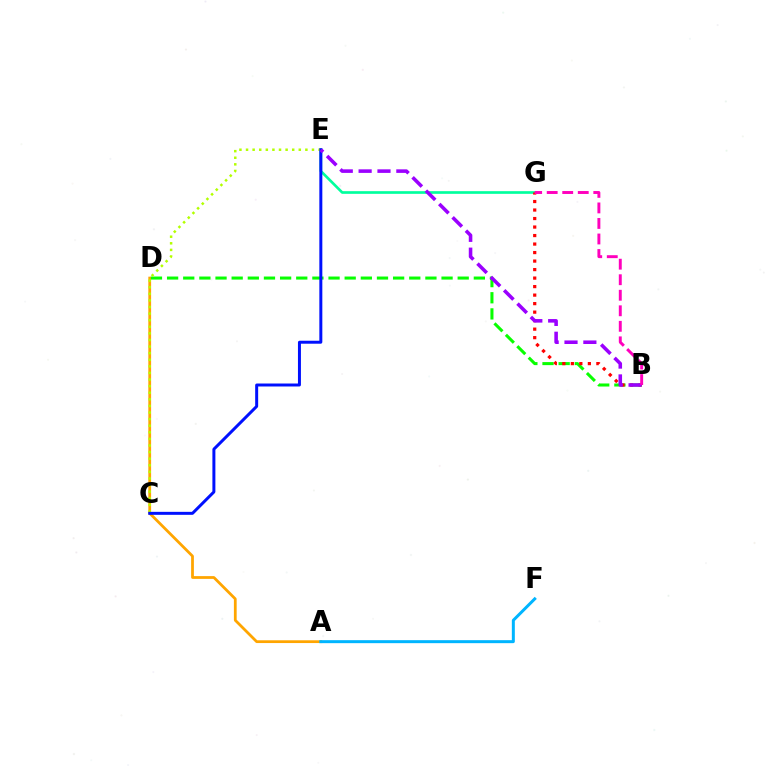{('A', 'D'): [{'color': '#ffa500', 'line_style': 'solid', 'thickness': 1.99}], ('B', 'D'): [{'color': '#08ff00', 'line_style': 'dashed', 'thickness': 2.19}], ('E', 'G'): [{'color': '#00ff9d', 'line_style': 'solid', 'thickness': 1.92}], ('B', 'G'): [{'color': '#ff0000', 'line_style': 'dotted', 'thickness': 2.31}, {'color': '#ff00bd', 'line_style': 'dashed', 'thickness': 2.11}], ('C', 'E'): [{'color': '#b3ff00', 'line_style': 'dotted', 'thickness': 1.79}, {'color': '#0010ff', 'line_style': 'solid', 'thickness': 2.14}], ('B', 'E'): [{'color': '#9b00ff', 'line_style': 'dashed', 'thickness': 2.56}], ('A', 'F'): [{'color': '#00b5ff', 'line_style': 'solid', 'thickness': 2.15}]}